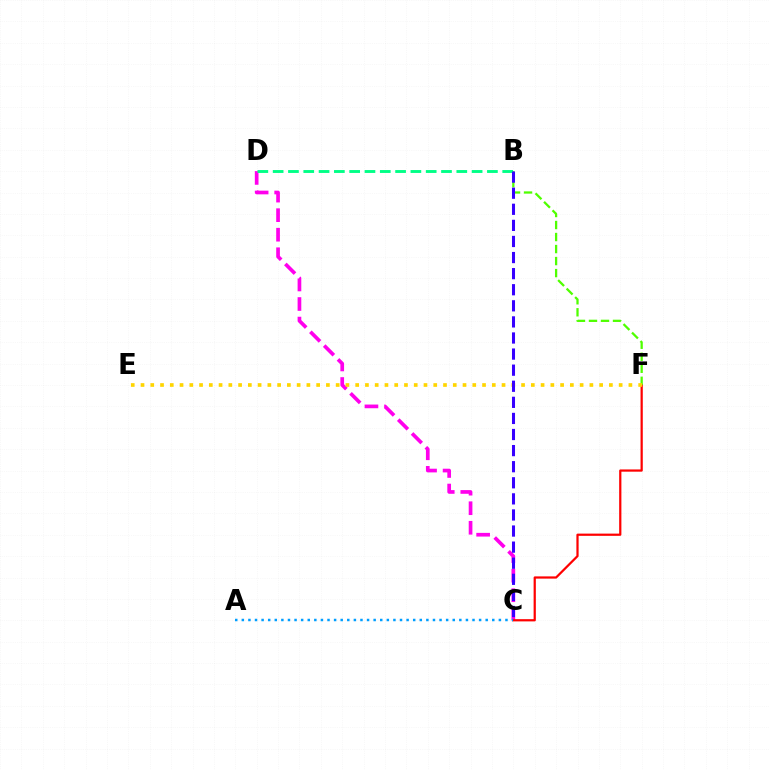{('C', 'D'): [{'color': '#ff00ed', 'line_style': 'dashed', 'thickness': 2.65}], ('C', 'F'): [{'color': '#ff0000', 'line_style': 'solid', 'thickness': 1.61}], ('B', 'F'): [{'color': '#4fff00', 'line_style': 'dashed', 'thickness': 1.63}], ('A', 'C'): [{'color': '#009eff', 'line_style': 'dotted', 'thickness': 1.79}], ('B', 'D'): [{'color': '#00ff86', 'line_style': 'dashed', 'thickness': 2.08}], ('E', 'F'): [{'color': '#ffd500', 'line_style': 'dotted', 'thickness': 2.65}], ('B', 'C'): [{'color': '#3700ff', 'line_style': 'dashed', 'thickness': 2.19}]}